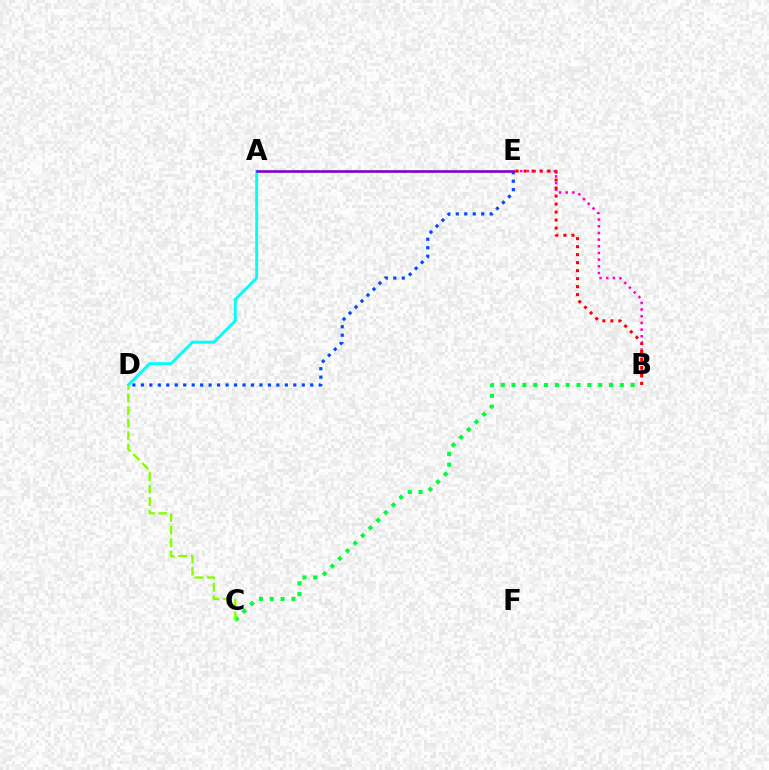{('B', 'E'): [{'color': '#ff00cf', 'line_style': 'dotted', 'thickness': 1.81}, {'color': '#ff0000', 'line_style': 'dotted', 'thickness': 2.17}], ('A', 'E'): [{'color': '#ffbd00', 'line_style': 'solid', 'thickness': 1.96}, {'color': '#7200ff', 'line_style': 'solid', 'thickness': 1.8}], ('D', 'E'): [{'color': '#004bff', 'line_style': 'dotted', 'thickness': 2.3}], ('A', 'D'): [{'color': '#00fff6', 'line_style': 'solid', 'thickness': 2.1}], ('B', 'C'): [{'color': '#00ff39', 'line_style': 'dotted', 'thickness': 2.94}], ('C', 'D'): [{'color': '#84ff00', 'line_style': 'dashed', 'thickness': 1.7}]}